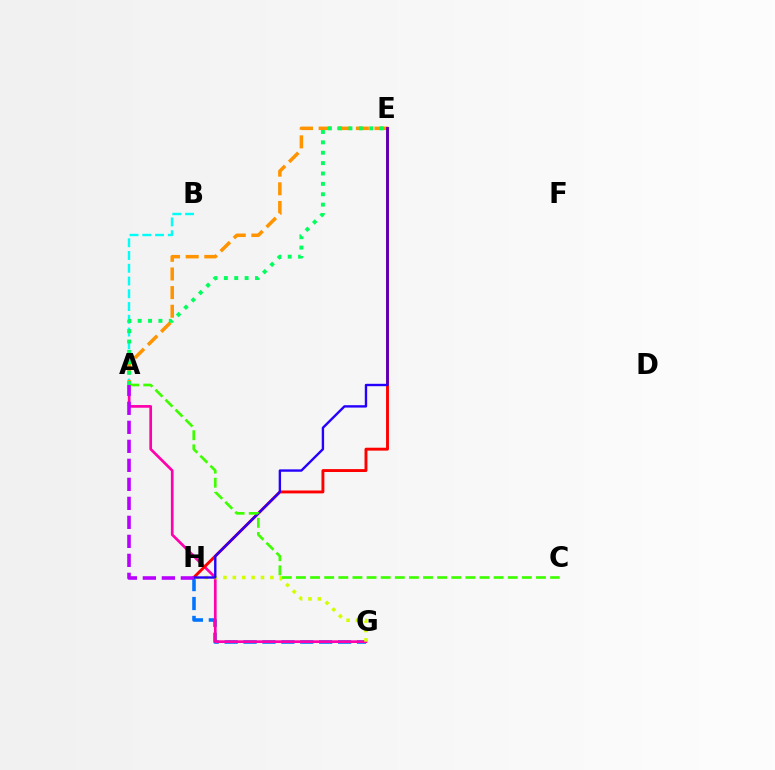{('G', 'H'): [{'color': '#0074ff', 'line_style': 'dashed', 'thickness': 2.57}, {'color': '#d1ff00', 'line_style': 'dotted', 'thickness': 2.55}], ('A', 'B'): [{'color': '#00fff6', 'line_style': 'dashed', 'thickness': 1.73}], ('A', 'G'): [{'color': '#ff00ac', 'line_style': 'solid', 'thickness': 1.94}], ('A', 'E'): [{'color': '#ff9400', 'line_style': 'dashed', 'thickness': 2.53}, {'color': '#00ff5c', 'line_style': 'dotted', 'thickness': 2.82}], ('E', 'H'): [{'color': '#ff0000', 'line_style': 'solid', 'thickness': 2.09}, {'color': '#2500ff', 'line_style': 'solid', 'thickness': 1.71}], ('A', 'C'): [{'color': '#3dff00', 'line_style': 'dashed', 'thickness': 1.92}], ('A', 'H'): [{'color': '#b900ff', 'line_style': 'dashed', 'thickness': 2.58}]}